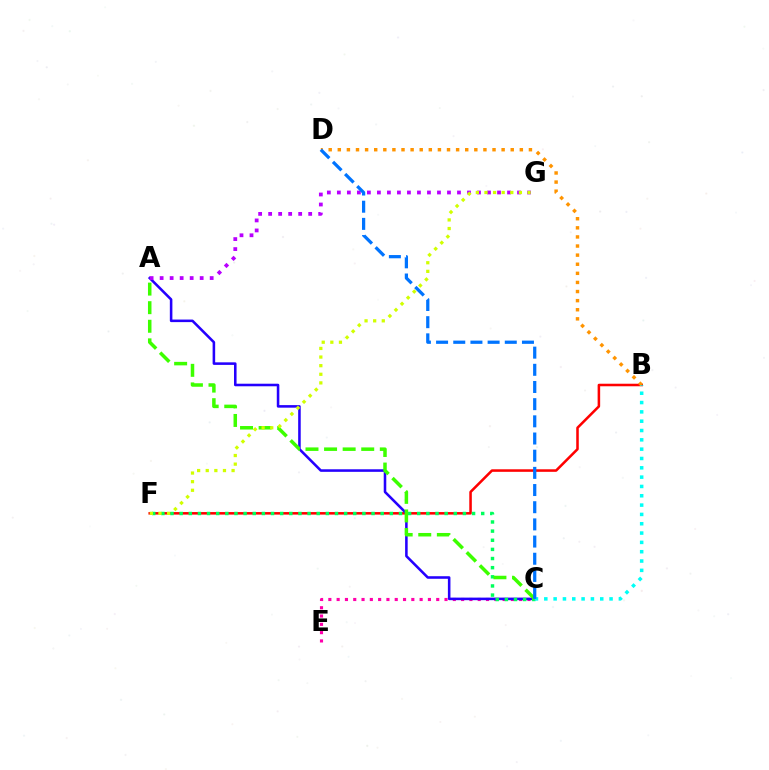{('B', 'F'): [{'color': '#ff0000', 'line_style': 'solid', 'thickness': 1.83}], ('C', 'E'): [{'color': '#ff00ac', 'line_style': 'dotted', 'thickness': 2.25}], ('B', 'D'): [{'color': '#ff9400', 'line_style': 'dotted', 'thickness': 2.47}], ('A', 'C'): [{'color': '#2500ff', 'line_style': 'solid', 'thickness': 1.84}, {'color': '#3dff00', 'line_style': 'dashed', 'thickness': 2.52}], ('C', 'F'): [{'color': '#00ff5c', 'line_style': 'dotted', 'thickness': 2.48}], ('B', 'C'): [{'color': '#00fff6', 'line_style': 'dotted', 'thickness': 2.53}], ('A', 'G'): [{'color': '#b900ff', 'line_style': 'dotted', 'thickness': 2.72}], ('F', 'G'): [{'color': '#d1ff00', 'line_style': 'dotted', 'thickness': 2.34}], ('C', 'D'): [{'color': '#0074ff', 'line_style': 'dashed', 'thickness': 2.33}]}